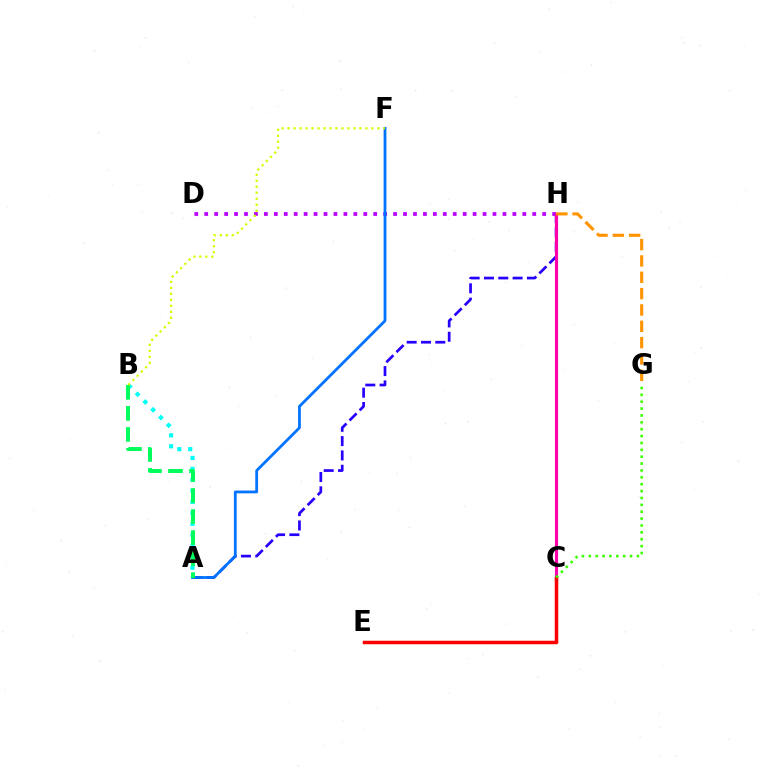{('D', 'H'): [{'color': '#b900ff', 'line_style': 'dotted', 'thickness': 2.7}], ('A', 'H'): [{'color': '#2500ff', 'line_style': 'dashed', 'thickness': 1.95}], ('C', 'H'): [{'color': '#ff00ac', 'line_style': 'solid', 'thickness': 2.26}], ('G', 'H'): [{'color': '#ff9400', 'line_style': 'dashed', 'thickness': 2.22}], ('C', 'E'): [{'color': '#ff0000', 'line_style': 'solid', 'thickness': 2.52}], ('A', 'F'): [{'color': '#0074ff', 'line_style': 'solid', 'thickness': 2.0}], ('A', 'B'): [{'color': '#00fff6', 'line_style': 'dotted', 'thickness': 2.99}, {'color': '#00ff5c', 'line_style': 'dashed', 'thickness': 2.86}], ('C', 'G'): [{'color': '#3dff00', 'line_style': 'dotted', 'thickness': 1.87}], ('B', 'F'): [{'color': '#d1ff00', 'line_style': 'dotted', 'thickness': 1.63}]}